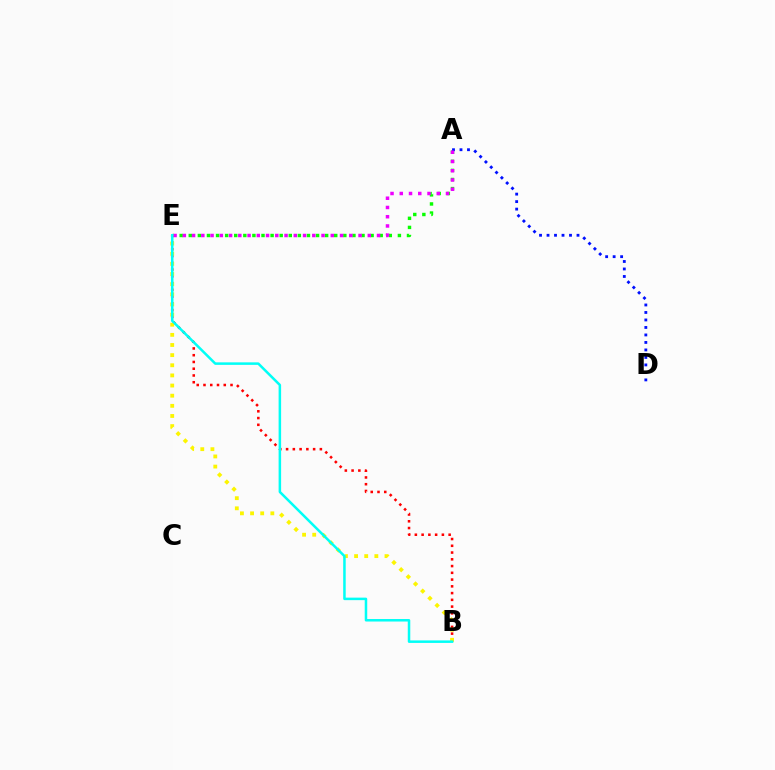{('A', 'E'): [{'color': '#08ff00', 'line_style': 'dotted', 'thickness': 2.47}, {'color': '#ee00ff', 'line_style': 'dotted', 'thickness': 2.51}], ('B', 'E'): [{'color': '#ff0000', 'line_style': 'dotted', 'thickness': 1.84}, {'color': '#fcf500', 'line_style': 'dotted', 'thickness': 2.75}, {'color': '#00fff6', 'line_style': 'solid', 'thickness': 1.81}], ('A', 'D'): [{'color': '#0010ff', 'line_style': 'dotted', 'thickness': 2.04}]}